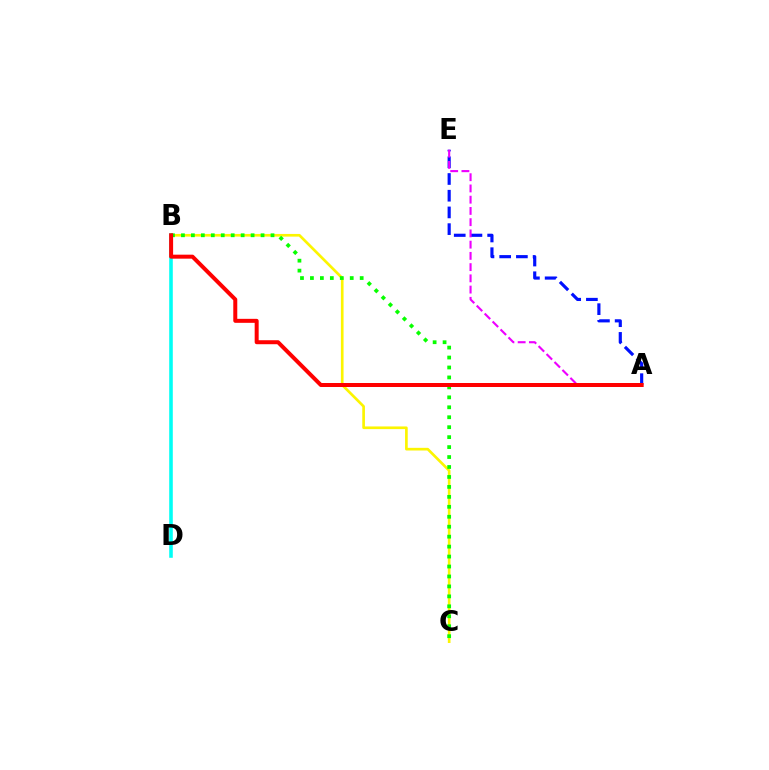{('B', 'C'): [{'color': '#fcf500', 'line_style': 'solid', 'thickness': 1.92}, {'color': '#08ff00', 'line_style': 'dotted', 'thickness': 2.7}], ('A', 'E'): [{'color': '#0010ff', 'line_style': 'dashed', 'thickness': 2.27}, {'color': '#ee00ff', 'line_style': 'dashed', 'thickness': 1.53}], ('B', 'D'): [{'color': '#00fff6', 'line_style': 'solid', 'thickness': 2.57}], ('A', 'B'): [{'color': '#ff0000', 'line_style': 'solid', 'thickness': 2.87}]}